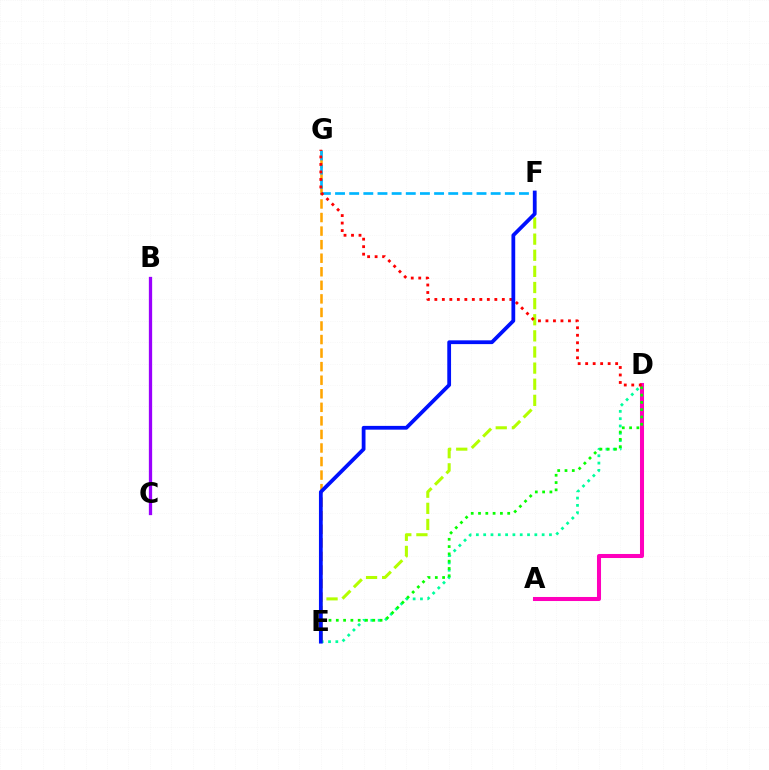{('E', 'G'): [{'color': '#ffa500', 'line_style': 'dashed', 'thickness': 1.84}], ('D', 'E'): [{'color': '#00ff9d', 'line_style': 'dotted', 'thickness': 1.99}, {'color': '#08ff00', 'line_style': 'dotted', 'thickness': 1.98}], ('A', 'D'): [{'color': '#ff00bd', 'line_style': 'solid', 'thickness': 2.91}], ('B', 'C'): [{'color': '#9b00ff', 'line_style': 'solid', 'thickness': 2.36}], ('F', 'G'): [{'color': '#00b5ff', 'line_style': 'dashed', 'thickness': 1.92}], ('E', 'F'): [{'color': '#b3ff00', 'line_style': 'dashed', 'thickness': 2.19}, {'color': '#0010ff', 'line_style': 'solid', 'thickness': 2.72}], ('D', 'G'): [{'color': '#ff0000', 'line_style': 'dotted', 'thickness': 2.04}]}